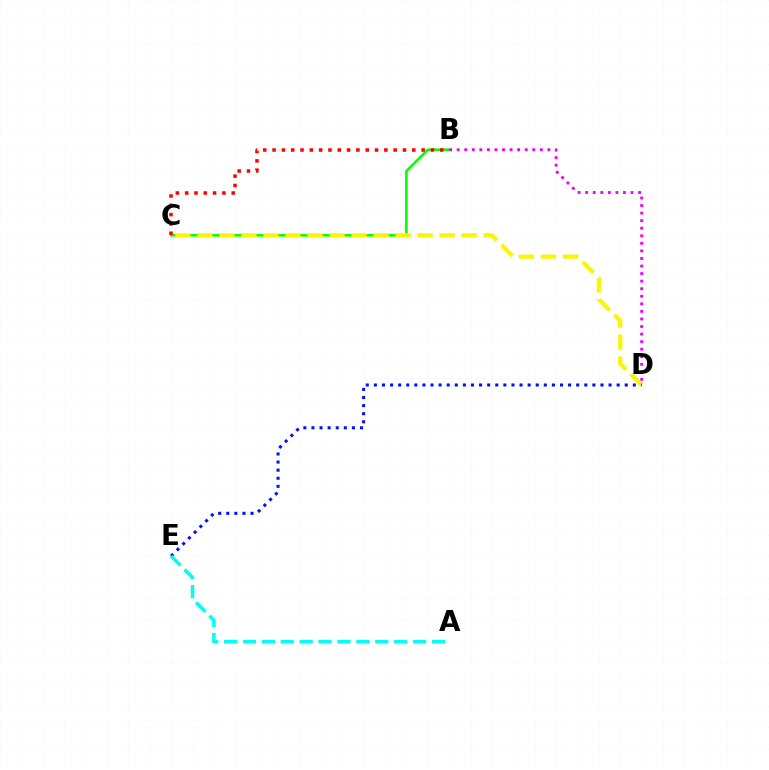{('B', 'C'): [{'color': '#08ff00', 'line_style': 'solid', 'thickness': 1.87}, {'color': '#ff0000', 'line_style': 'dotted', 'thickness': 2.53}], ('B', 'D'): [{'color': '#ee00ff', 'line_style': 'dotted', 'thickness': 2.05}], ('C', 'D'): [{'color': '#fcf500', 'line_style': 'dashed', 'thickness': 2.99}], ('D', 'E'): [{'color': '#0010ff', 'line_style': 'dotted', 'thickness': 2.2}], ('A', 'E'): [{'color': '#00fff6', 'line_style': 'dashed', 'thickness': 2.57}]}